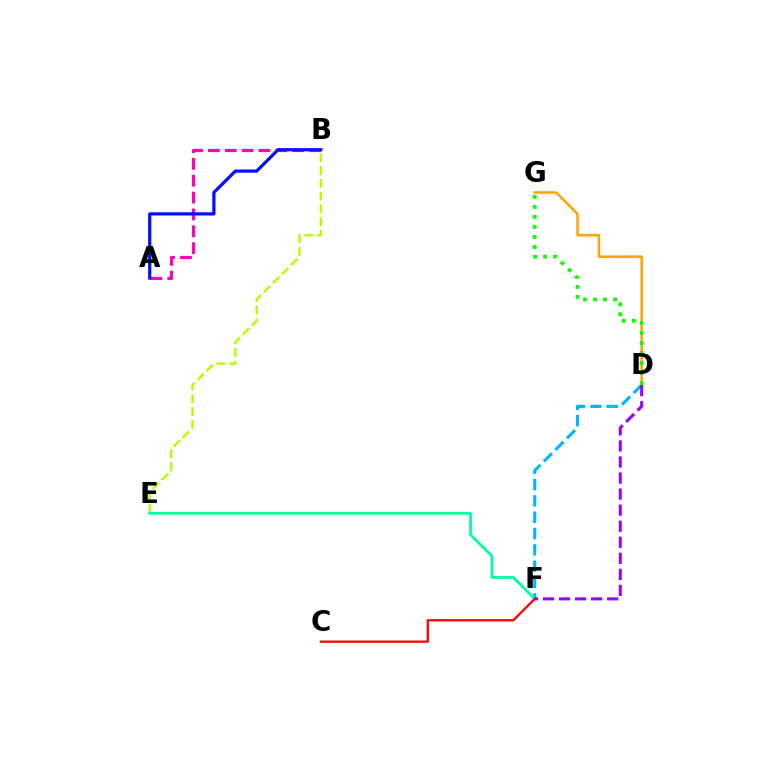{('D', 'F'): [{'color': '#00b5ff', 'line_style': 'dashed', 'thickness': 2.22}, {'color': '#9b00ff', 'line_style': 'dashed', 'thickness': 2.18}], ('D', 'G'): [{'color': '#ffa500', 'line_style': 'solid', 'thickness': 1.82}, {'color': '#08ff00', 'line_style': 'dotted', 'thickness': 2.72}], ('A', 'B'): [{'color': '#ff00bd', 'line_style': 'dashed', 'thickness': 2.29}, {'color': '#0010ff', 'line_style': 'solid', 'thickness': 2.31}], ('B', 'E'): [{'color': '#b3ff00', 'line_style': 'dashed', 'thickness': 1.73}], ('E', 'F'): [{'color': '#00ff9d', 'line_style': 'solid', 'thickness': 2.0}], ('C', 'F'): [{'color': '#ff0000', 'line_style': 'solid', 'thickness': 1.64}]}